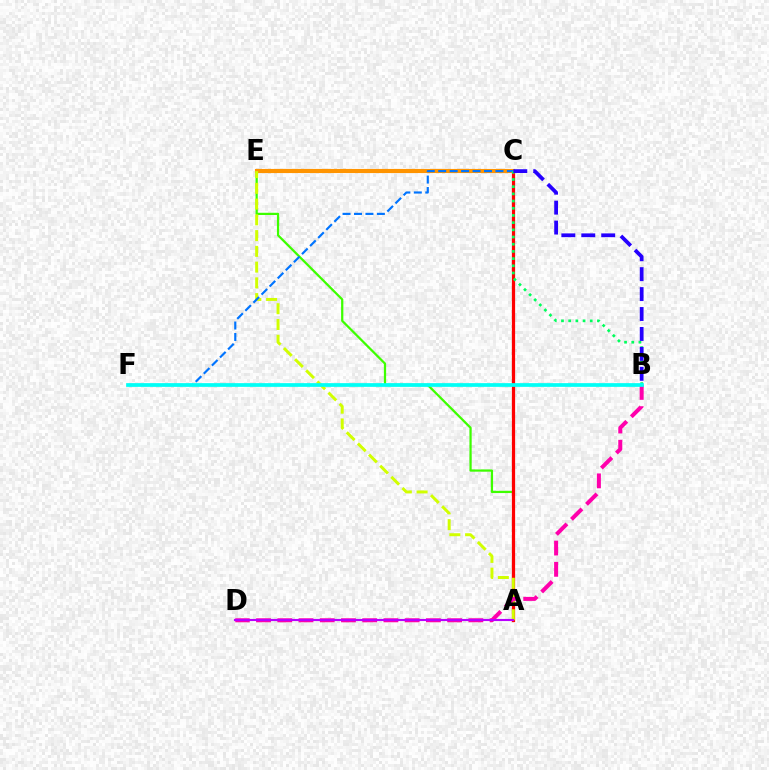{('A', 'E'): [{'color': '#3dff00', 'line_style': 'solid', 'thickness': 1.61}, {'color': '#d1ff00', 'line_style': 'dashed', 'thickness': 2.14}], ('A', 'C'): [{'color': '#ff0000', 'line_style': 'solid', 'thickness': 2.32}], ('C', 'E'): [{'color': '#ff9400', 'line_style': 'solid', 'thickness': 2.97}], ('C', 'F'): [{'color': '#0074ff', 'line_style': 'dashed', 'thickness': 1.56}], ('B', 'D'): [{'color': '#ff00ac', 'line_style': 'dashed', 'thickness': 2.88}], ('B', 'C'): [{'color': '#00ff5c', 'line_style': 'dotted', 'thickness': 1.95}, {'color': '#2500ff', 'line_style': 'dashed', 'thickness': 2.71}], ('B', 'F'): [{'color': '#00fff6', 'line_style': 'solid', 'thickness': 2.67}], ('A', 'D'): [{'color': '#b900ff', 'line_style': 'solid', 'thickness': 1.53}]}